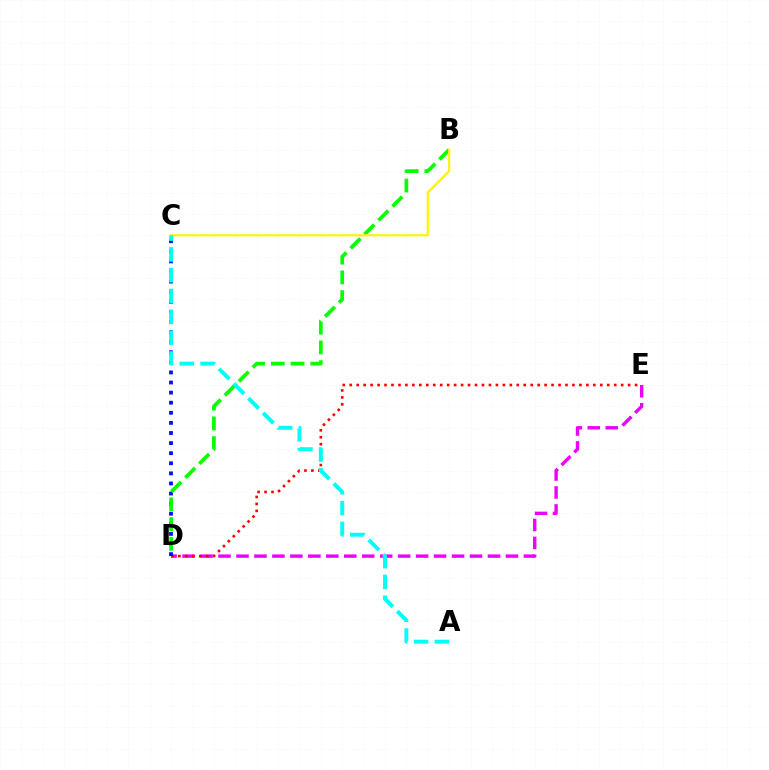{('D', 'E'): [{'color': '#ee00ff', 'line_style': 'dashed', 'thickness': 2.44}, {'color': '#ff0000', 'line_style': 'dotted', 'thickness': 1.89}], ('C', 'D'): [{'color': '#0010ff', 'line_style': 'dotted', 'thickness': 2.74}], ('B', 'D'): [{'color': '#08ff00', 'line_style': 'dashed', 'thickness': 2.68}], ('B', 'C'): [{'color': '#fcf500', 'line_style': 'solid', 'thickness': 1.58}], ('A', 'C'): [{'color': '#00fff6', 'line_style': 'dashed', 'thickness': 2.83}]}